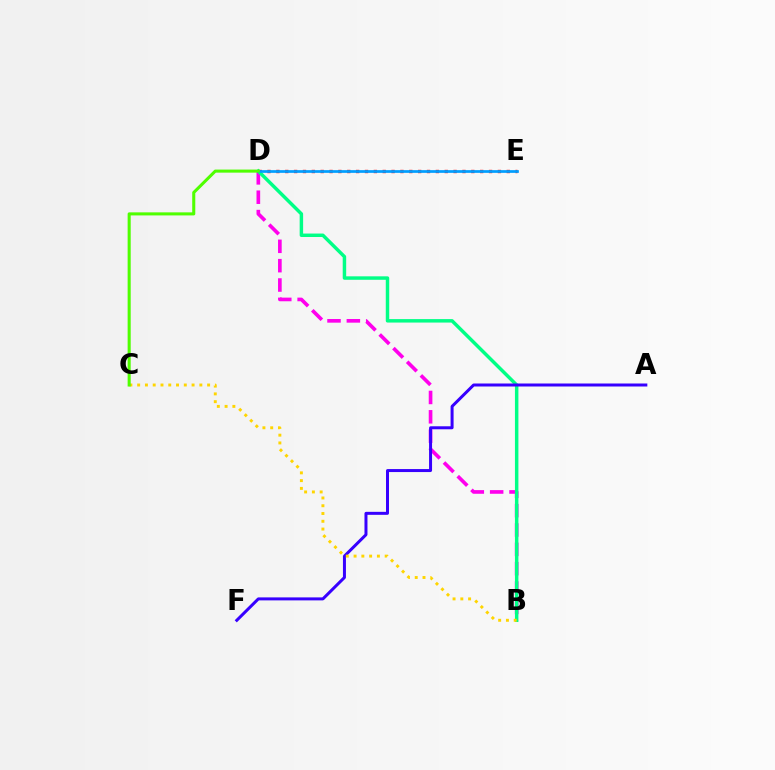{('D', 'E'): [{'color': '#ff0000', 'line_style': 'dotted', 'thickness': 2.41}, {'color': '#009eff', 'line_style': 'solid', 'thickness': 1.95}], ('B', 'D'): [{'color': '#ff00ed', 'line_style': 'dashed', 'thickness': 2.63}, {'color': '#00ff86', 'line_style': 'solid', 'thickness': 2.49}], ('A', 'F'): [{'color': '#3700ff', 'line_style': 'solid', 'thickness': 2.16}], ('B', 'C'): [{'color': '#ffd500', 'line_style': 'dotted', 'thickness': 2.11}], ('C', 'D'): [{'color': '#4fff00', 'line_style': 'solid', 'thickness': 2.2}]}